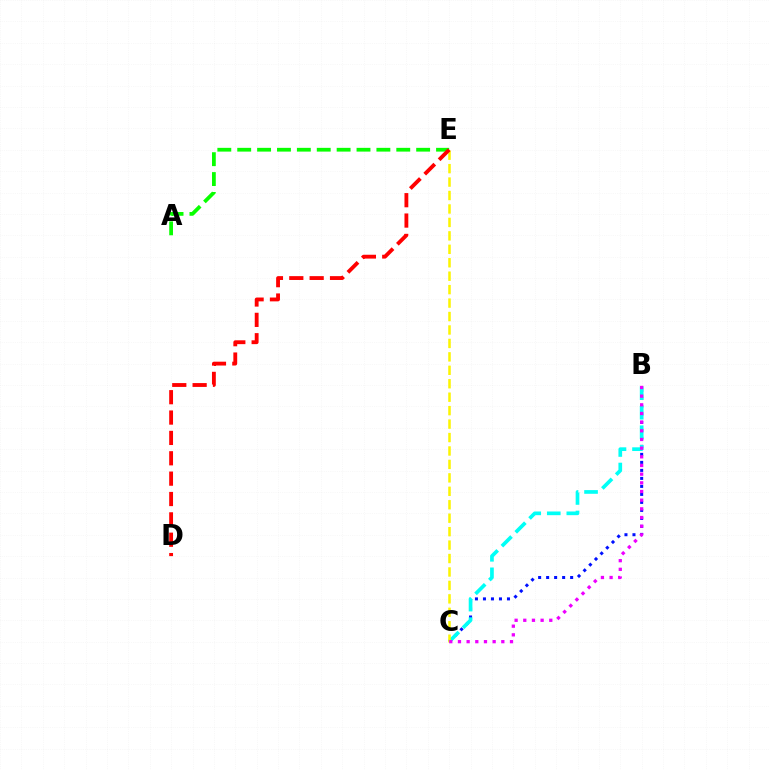{('A', 'E'): [{'color': '#08ff00', 'line_style': 'dashed', 'thickness': 2.7}], ('B', 'C'): [{'color': '#0010ff', 'line_style': 'dotted', 'thickness': 2.17}, {'color': '#00fff6', 'line_style': 'dashed', 'thickness': 2.66}, {'color': '#ee00ff', 'line_style': 'dotted', 'thickness': 2.36}], ('C', 'E'): [{'color': '#fcf500', 'line_style': 'dashed', 'thickness': 1.83}], ('D', 'E'): [{'color': '#ff0000', 'line_style': 'dashed', 'thickness': 2.77}]}